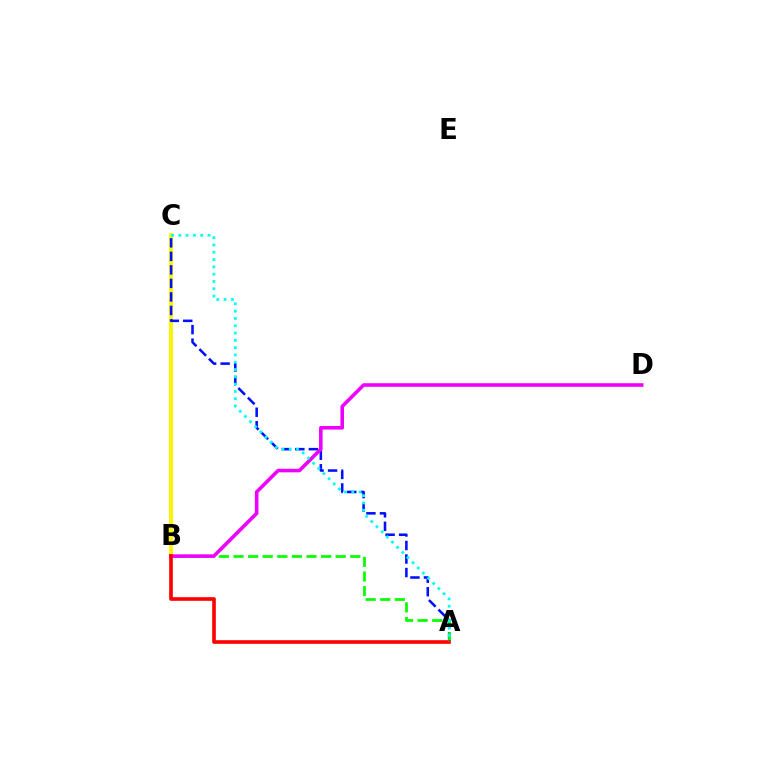{('B', 'C'): [{'color': '#fcf500', 'line_style': 'solid', 'thickness': 2.85}], ('A', 'C'): [{'color': '#0010ff', 'line_style': 'dashed', 'thickness': 1.84}, {'color': '#00fff6', 'line_style': 'dotted', 'thickness': 1.98}], ('A', 'B'): [{'color': '#08ff00', 'line_style': 'dashed', 'thickness': 1.98}, {'color': '#ff0000', 'line_style': 'solid', 'thickness': 2.62}], ('B', 'D'): [{'color': '#ee00ff', 'line_style': 'solid', 'thickness': 2.58}]}